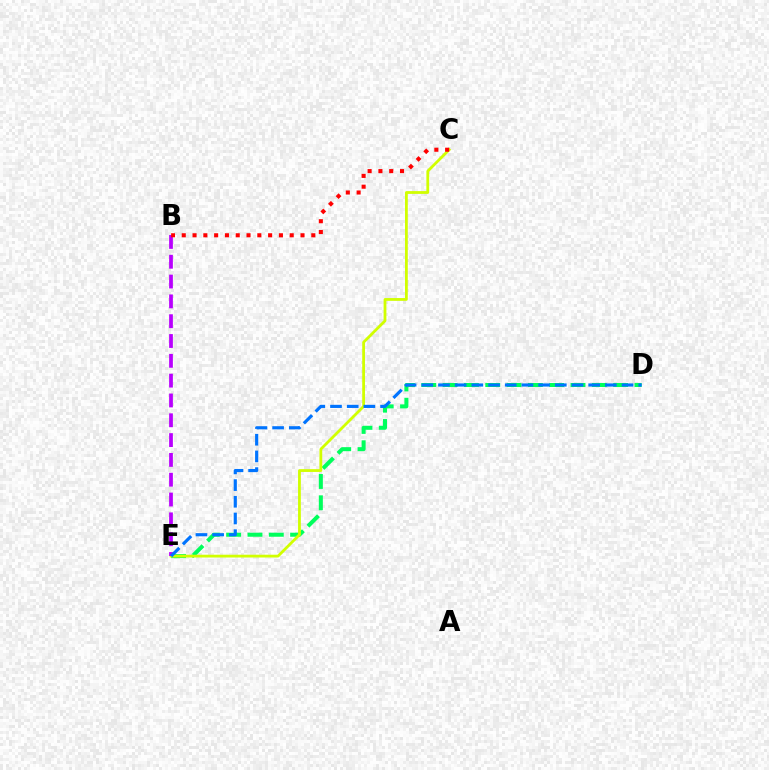{('D', 'E'): [{'color': '#00ff5c', 'line_style': 'dashed', 'thickness': 2.9}, {'color': '#0074ff', 'line_style': 'dashed', 'thickness': 2.27}], ('C', 'E'): [{'color': '#d1ff00', 'line_style': 'solid', 'thickness': 2.01}], ('B', 'E'): [{'color': '#b900ff', 'line_style': 'dashed', 'thickness': 2.69}], ('B', 'C'): [{'color': '#ff0000', 'line_style': 'dotted', 'thickness': 2.93}]}